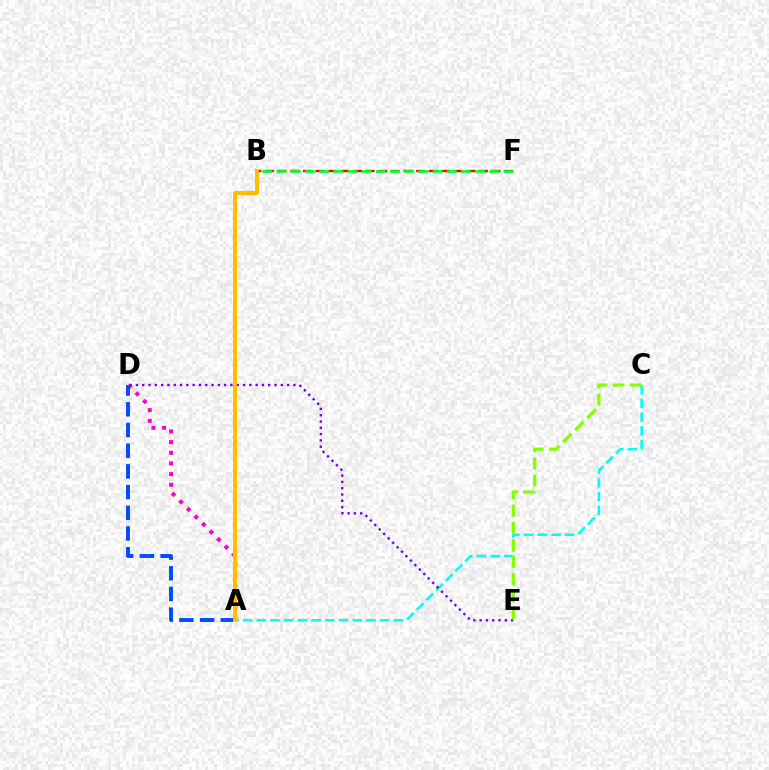{('A', 'D'): [{'color': '#ff00cf', 'line_style': 'dotted', 'thickness': 2.9}, {'color': '#004bff', 'line_style': 'dashed', 'thickness': 2.81}], ('A', 'C'): [{'color': '#00fff6', 'line_style': 'dashed', 'thickness': 1.86}], ('B', 'F'): [{'color': '#ff0000', 'line_style': 'dashed', 'thickness': 1.71}, {'color': '#00ff39', 'line_style': 'dashed', 'thickness': 1.93}], ('D', 'E'): [{'color': '#7200ff', 'line_style': 'dotted', 'thickness': 1.71}], ('C', 'E'): [{'color': '#84ff00', 'line_style': 'dashed', 'thickness': 2.33}], ('A', 'B'): [{'color': '#ffbd00', 'line_style': 'solid', 'thickness': 2.85}]}